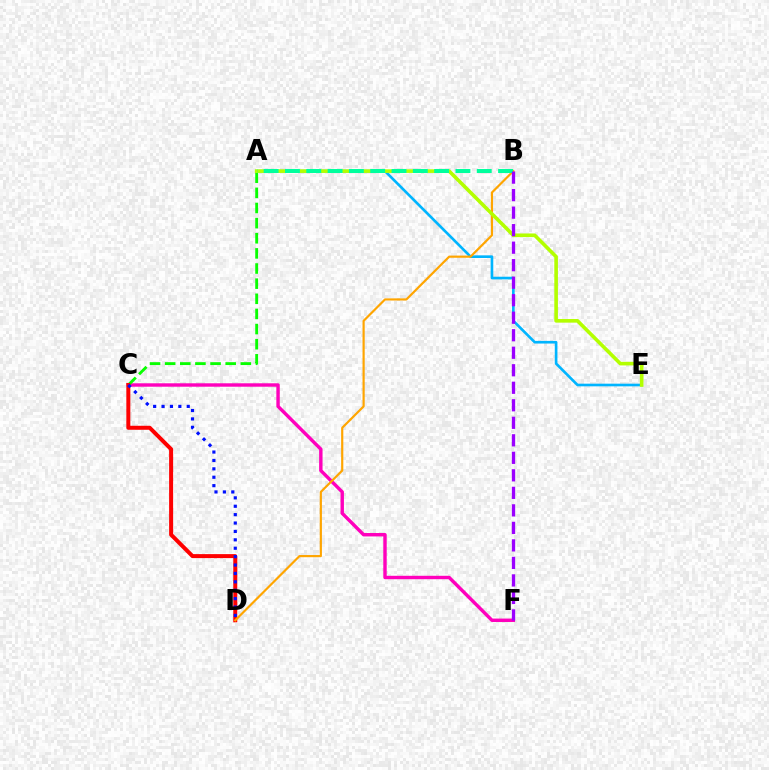{('A', 'E'): [{'color': '#00b5ff', 'line_style': 'solid', 'thickness': 1.91}, {'color': '#b3ff00', 'line_style': 'solid', 'thickness': 2.61}], ('C', 'F'): [{'color': '#ff00bd', 'line_style': 'solid', 'thickness': 2.46}], ('A', 'C'): [{'color': '#08ff00', 'line_style': 'dashed', 'thickness': 2.06}], ('C', 'D'): [{'color': '#ff0000', 'line_style': 'solid', 'thickness': 2.88}, {'color': '#0010ff', 'line_style': 'dotted', 'thickness': 2.28}], ('B', 'D'): [{'color': '#ffa500', 'line_style': 'solid', 'thickness': 1.57}], ('A', 'B'): [{'color': '#00ff9d', 'line_style': 'dashed', 'thickness': 2.9}], ('B', 'F'): [{'color': '#9b00ff', 'line_style': 'dashed', 'thickness': 2.38}]}